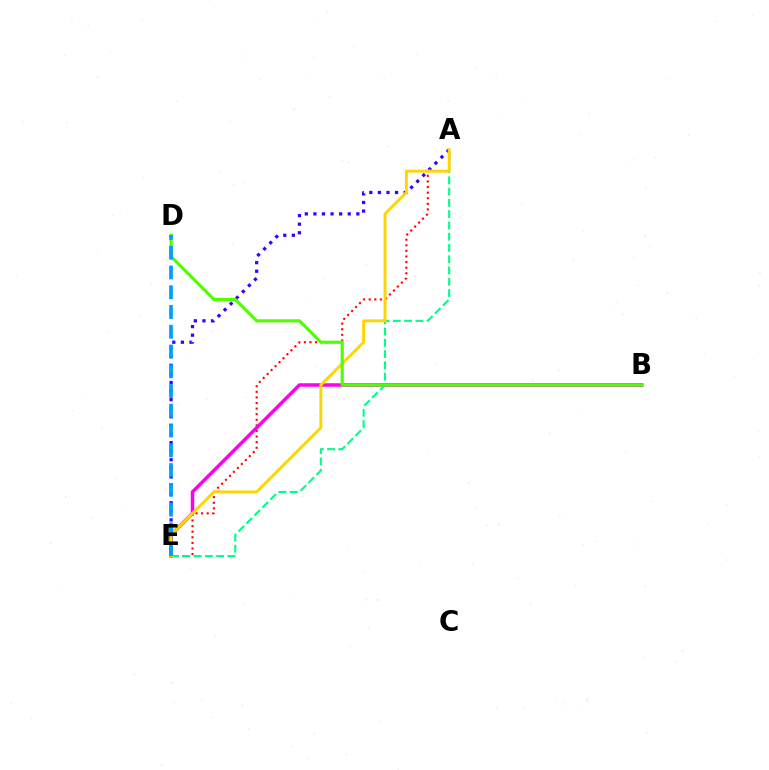{('A', 'E'): [{'color': '#ff0000', 'line_style': 'dotted', 'thickness': 1.52}, {'color': '#3700ff', 'line_style': 'dotted', 'thickness': 2.33}, {'color': '#00ff86', 'line_style': 'dashed', 'thickness': 1.53}, {'color': '#ffd500', 'line_style': 'solid', 'thickness': 2.1}], ('B', 'E'): [{'color': '#ff00ed', 'line_style': 'solid', 'thickness': 2.53}], ('B', 'D'): [{'color': '#4fff00', 'line_style': 'solid', 'thickness': 2.23}], ('D', 'E'): [{'color': '#009eff', 'line_style': 'dashed', 'thickness': 2.68}]}